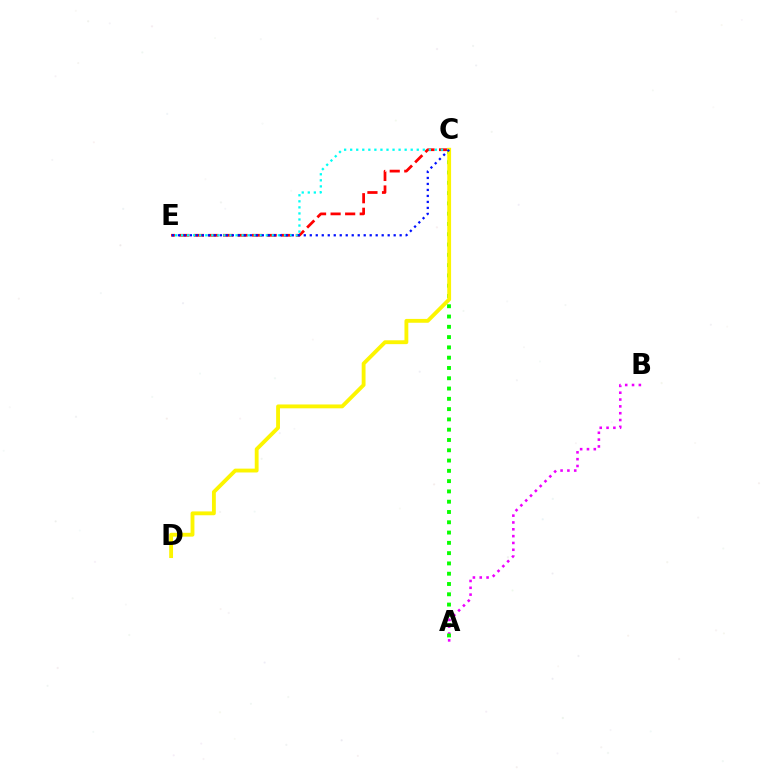{('A', 'B'): [{'color': '#ee00ff', 'line_style': 'dotted', 'thickness': 1.85}], ('C', 'E'): [{'color': '#ff0000', 'line_style': 'dashed', 'thickness': 1.98}, {'color': '#00fff6', 'line_style': 'dotted', 'thickness': 1.64}, {'color': '#0010ff', 'line_style': 'dotted', 'thickness': 1.63}], ('A', 'C'): [{'color': '#08ff00', 'line_style': 'dotted', 'thickness': 2.79}], ('C', 'D'): [{'color': '#fcf500', 'line_style': 'solid', 'thickness': 2.77}]}